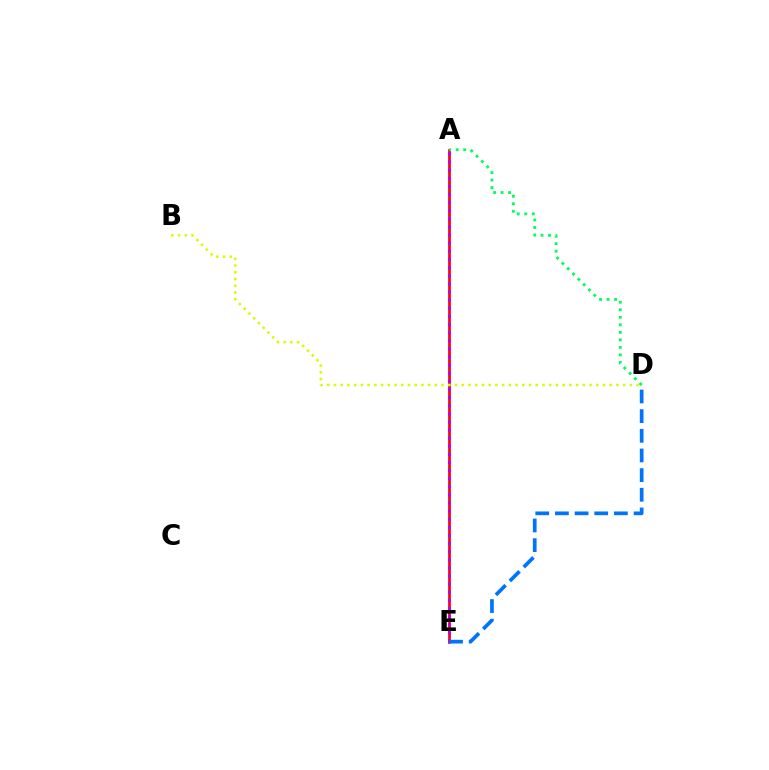{('A', 'E'): [{'color': '#ff0000', 'line_style': 'solid', 'thickness': 1.95}, {'color': '#b900ff', 'line_style': 'dotted', 'thickness': 2.2}], ('A', 'D'): [{'color': '#00ff5c', 'line_style': 'dotted', 'thickness': 2.04}], ('D', 'E'): [{'color': '#0074ff', 'line_style': 'dashed', 'thickness': 2.67}], ('B', 'D'): [{'color': '#d1ff00', 'line_style': 'dotted', 'thickness': 1.83}]}